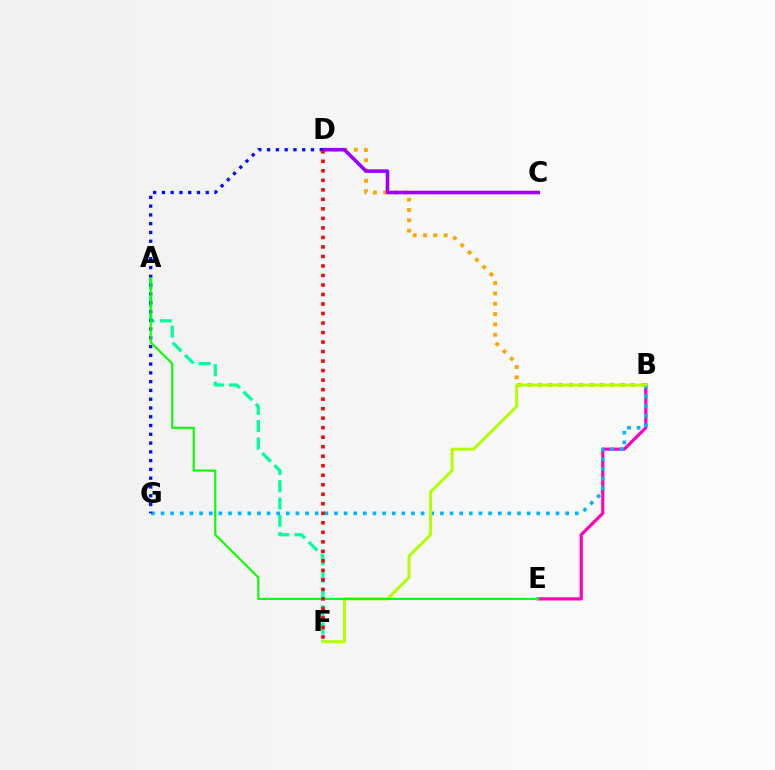{('A', 'F'): [{'color': '#00ff9d', 'line_style': 'dashed', 'thickness': 2.35}], ('B', 'D'): [{'color': '#ffa500', 'line_style': 'dotted', 'thickness': 2.8}], ('B', 'E'): [{'color': '#ff00bd', 'line_style': 'solid', 'thickness': 2.29}], ('B', 'G'): [{'color': '#00b5ff', 'line_style': 'dotted', 'thickness': 2.62}], ('C', 'D'): [{'color': '#9b00ff', 'line_style': 'solid', 'thickness': 2.56}], ('D', 'G'): [{'color': '#0010ff', 'line_style': 'dotted', 'thickness': 2.38}], ('B', 'F'): [{'color': '#b3ff00', 'line_style': 'solid', 'thickness': 2.14}], ('A', 'E'): [{'color': '#08ff00', 'line_style': 'solid', 'thickness': 1.52}], ('D', 'F'): [{'color': '#ff0000', 'line_style': 'dotted', 'thickness': 2.58}]}